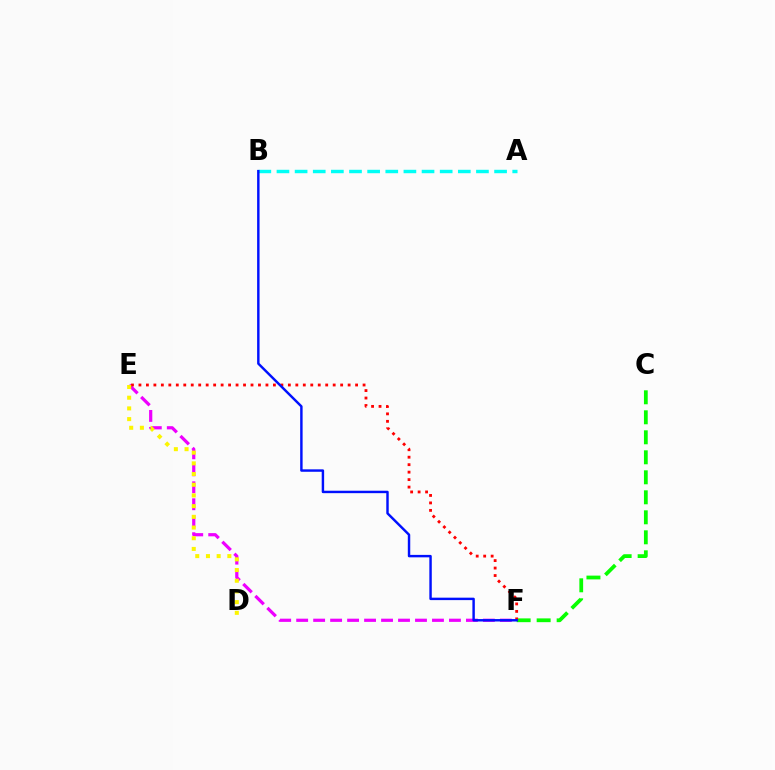{('E', 'F'): [{'color': '#ee00ff', 'line_style': 'dashed', 'thickness': 2.31}, {'color': '#ff0000', 'line_style': 'dotted', 'thickness': 2.03}], ('A', 'B'): [{'color': '#00fff6', 'line_style': 'dashed', 'thickness': 2.46}], ('C', 'F'): [{'color': '#08ff00', 'line_style': 'dashed', 'thickness': 2.72}], ('B', 'F'): [{'color': '#0010ff', 'line_style': 'solid', 'thickness': 1.76}], ('D', 'E'): [{'color': '#fcf500', 'line_style': 'dotted', 'thickness': 2.91}]}